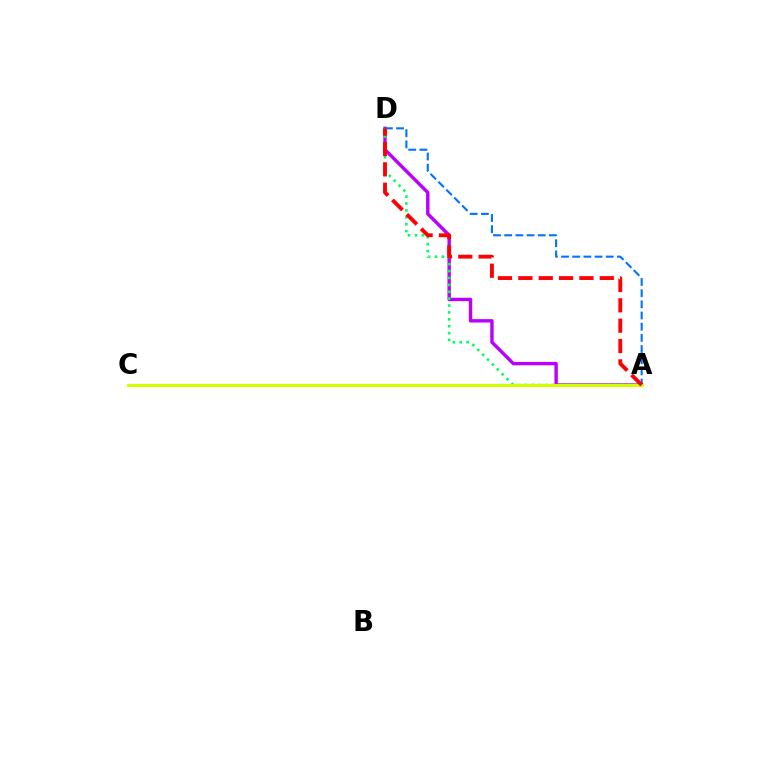{('A', 'D'): [{'color': '#b900ff', 'line_style': 'solid', 'thickness': 2.45}, {'color': '#00ff5c', 'line_style': 'dotted', 'thickness': 1.87}, {'color': '#0074ff', 'line_style': 'dashed', 'thickness': 1.52}, {'color': '#ff0000', 'line_style': 'dashed', 'thickness': 2.77}], ('A', 'C'): [{'color': '#d1ff00', 'line_style': 'solid', 'thickness': 2.26}]}